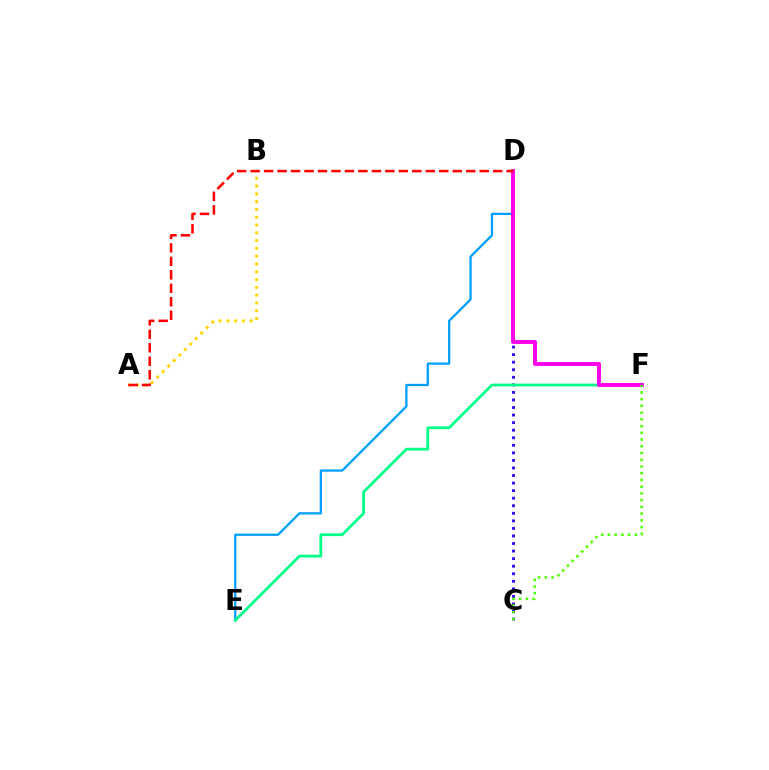{('C', 'D'): [{'color': '#3700ff', 'line_style': 'dotted', 'thickness': 2.05}], ('D', 'E'): [{'color': '#009eff', 'line_style': 'solid', 'thickness': 1.64}], ('E', 'F'): [{'color': '#00ff86', 'line_style': 'solid', 'thickness': 1.99}], ('D', 'F'): [{'color': '#ff00ed', 'line_style': 'solid', 'thickness': 2.81}], ('C', 'F'): [{'color': '#4fff00', 'line_style': 'dotted', 'thickness': 1.83}], ('A', 'B'): [{'color': '#ffd500', 'line_style': 'dotted', 'thickness': 2.12}], ('A', 'D'): [{'color': '#ff0000', 'line_style': 'dashed', 'thickness': 1.83}]}